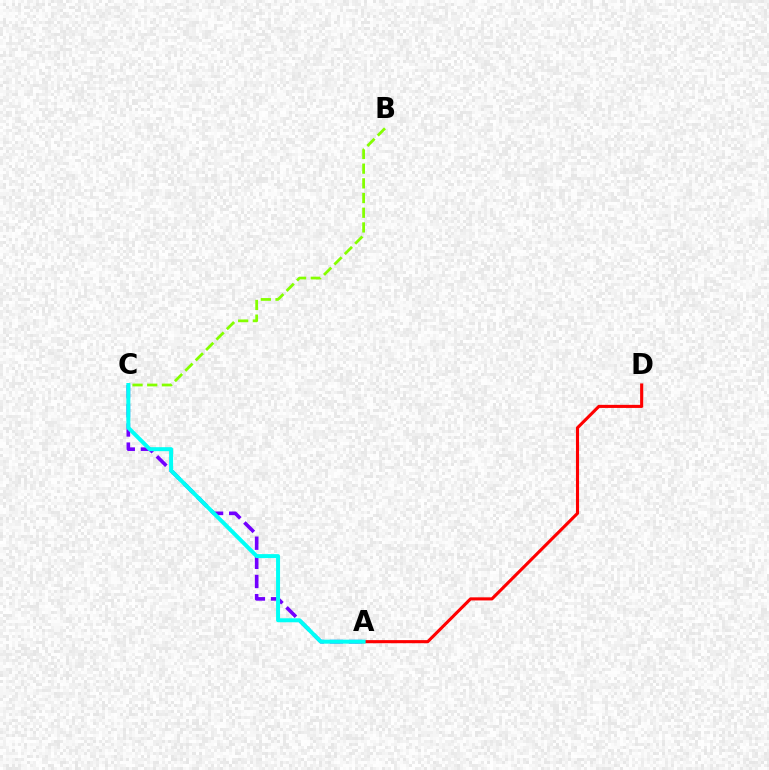{('A', 'C'): [{'color': '#7200ff', 'line_style': 'dashed', 'thickness': 2.6}, {'color': '#00fff6', 'line_style': 'solid', 'thickness': 2.87}], ('A', 'D'): [{'color': '#ff0000', 'line_style': 'solid', 'thickness': 2.23}], ('B', 'C'): [{'color': '#84ff00', 'line_style': 'dashed', 'thickness': 2.0}]}